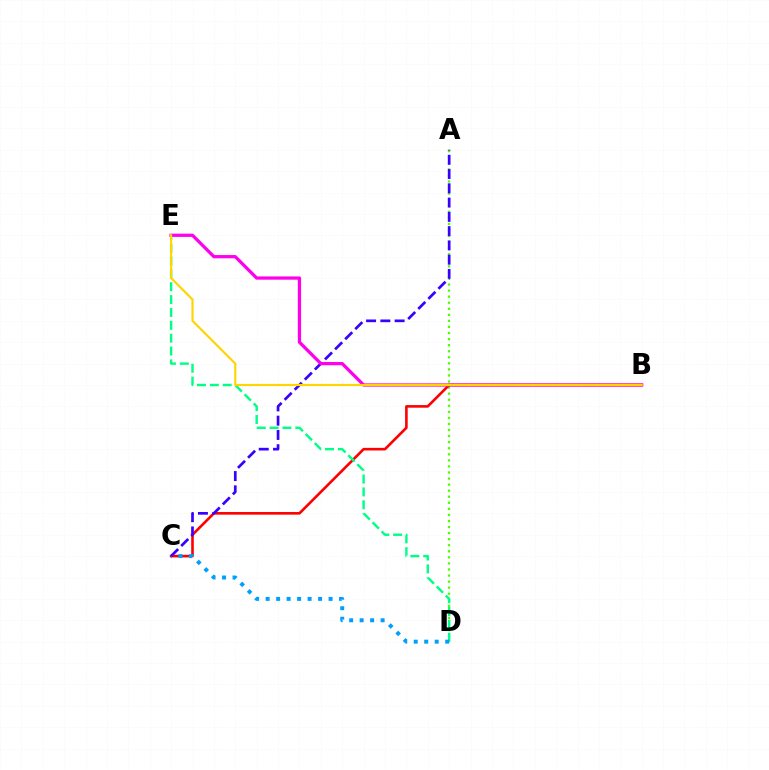{('A', 'D'): [{'color': '#4fff00', 'line_style': 'dotted', 'thickness': 1.65}], ('B', 'C'): [{'color': '#ff0000', 'line_style': 'solid', 'thickness': 1.88}], ('D', 'E'): [{'color': '#00ff86', 'line_style': 'dashed', 'thickness': 1.75}], ('C', 'D'): [{'color': '#009eff', 'line_style': 'dotted', 'thickness': 2.85}], ('A', 'C'): [{'color': '#3700ff', 'line_style': 'dashed', 'thickness': 1.94}], ('B', 'E'): [{'color': '#ff00ed', 'line_style': 'solid', 'thickness': 2.35}, {'color': '#ffd500', 'line_style': 'solid', 'thickness': 1.55}]}